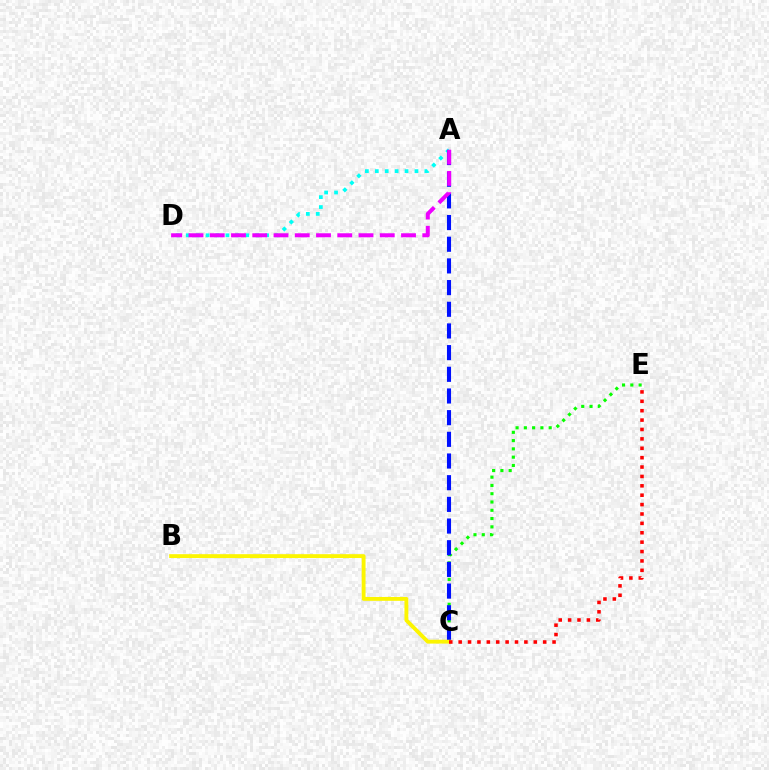{('C', 'E'): [{'color': '#08ff00', 'line_style': 'dotted', 'thickness': 2.25}, {'color': '#ff0000', 'line_style': 'dotted', 'thickness': 2.55}], ('A', 'D'): [{'color': '#00fff6', 'line_style': 'dotted', 'thickness': 2.7}, {'color': '#ee00ff', 'line_style': 'dashed', 'thickness': 2.89}], ('A', 'C'): [{'color': '#0010ff', 'line_style': 'dashed', 'thickness': 2.94}], ('B', 'C'): [{'color': '#fcf500', 'line_style': 'solid', 'thickness': 2.78}]}